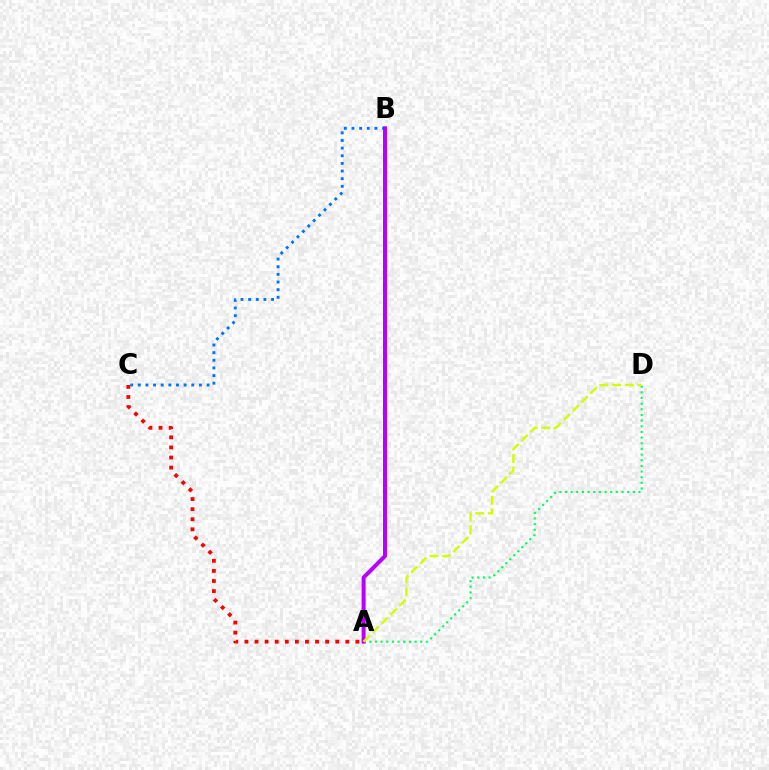{('B', 'C'): [{'color': '#0074ff', 'line_style': 'dotted', 'thickness': 2.08}], ('A', 'D'): [{'color': '#00ff5c', 'line_style': 'dotted', 'thickness': 1.54}, {'color': '#d1ff00', 'line_style': 'dashed', 'thickness': 1.72}], ('A', 'C'): [{'color': '#ff0000', 'line_style': 'dotted', 'thickness': 2.74}], ('A', 'B'): [{'color': '#b900ff', 'line_style': 'solid', 'thickness': 2.87}]}